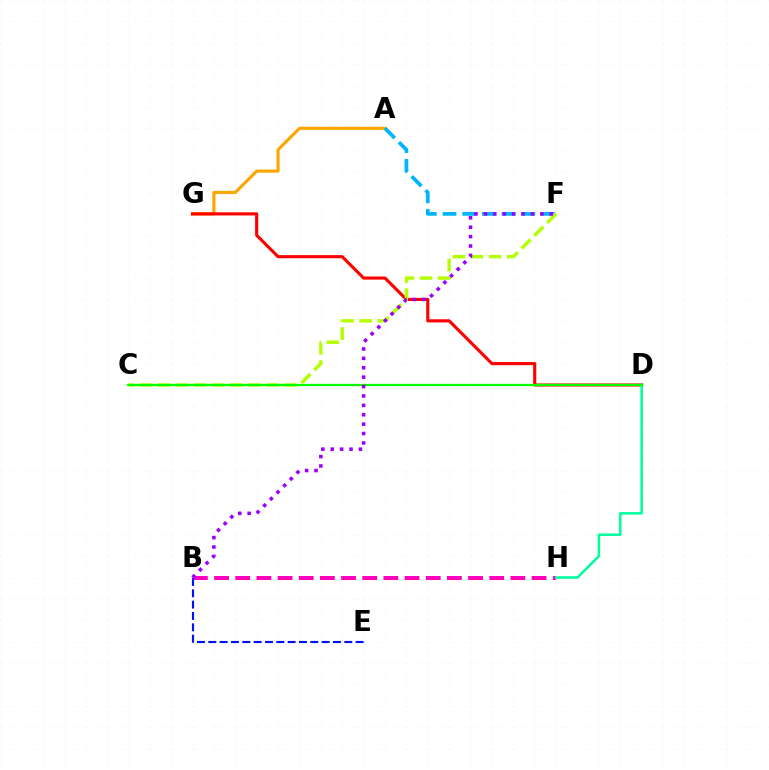{('A', 'G'): [{'color': '#ffa500', 'line_style': 'solid', 'thickness': 2.24}], ('B', 'H'): [{'color': '#ff00bd', 'line_style': 'dashed', 'thickness': 2.88}], ('D', 'G'): [{'color': '#ff0000', 'line_style': 'solid', 'thickness': 2.24}], ('A', 'F'): [{'color': '#00b5ff', 'line_style': 'dashed', 'thickness': 2.67}], ('D', 'H'): [{'color': '#00ff9d', 'line_style': 'solid', 'thickness': 1.81}], ('C', 'F'): [{'color': '#b3ff00', 'line_style': 'dashed', 'thickness': 2.46}], ('B', 'E'): [{'color': '#0010ff', 'line_style': 'dashed', 'thickness': 1.54}], ('C', 'D'): [{'color': '#08ff00', 'line_style': 'solid', 'thickness': 1.64}], ('B', 'F'): [{'color': '#9b00ff', 'line_style': 'dotted', 'thickness': 2.55}]}